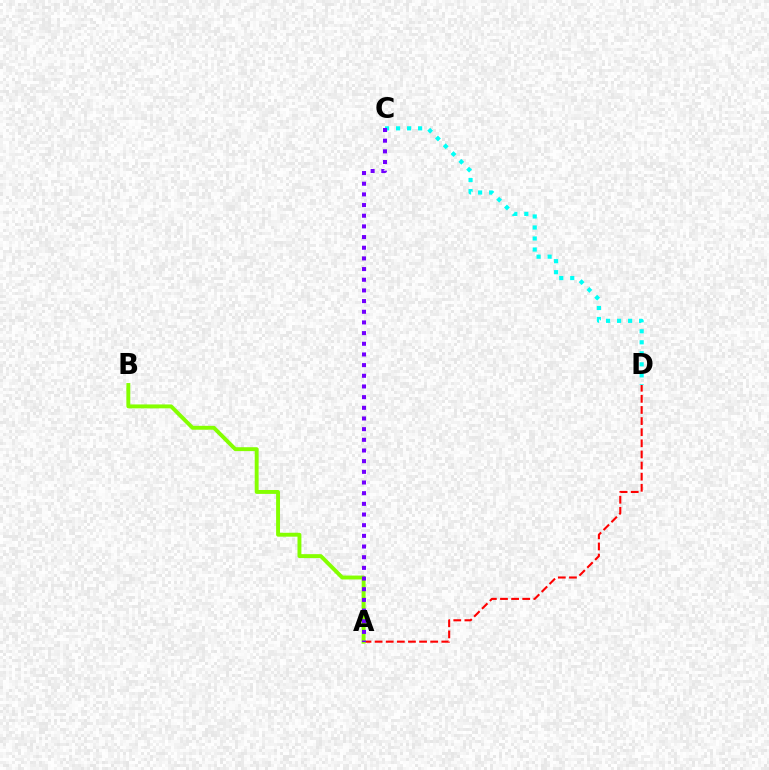{('A', 'D'): [{'color': '#ff0000', 'line_style': 'dashed', 'thickness': 1.51}], ('A', 'B'): [{'color': '#84ff00', 'line_style': 'solid', 'thickness': 2.81}], ('C', 'D'): [{'color': '#00fff6', 'line_style': 'dotted', 'thickness': 2.99}], ('A', 'C'): [{'color': '#7200ff', 'line_style': 'dotted', 'thickness': 2.9}]}